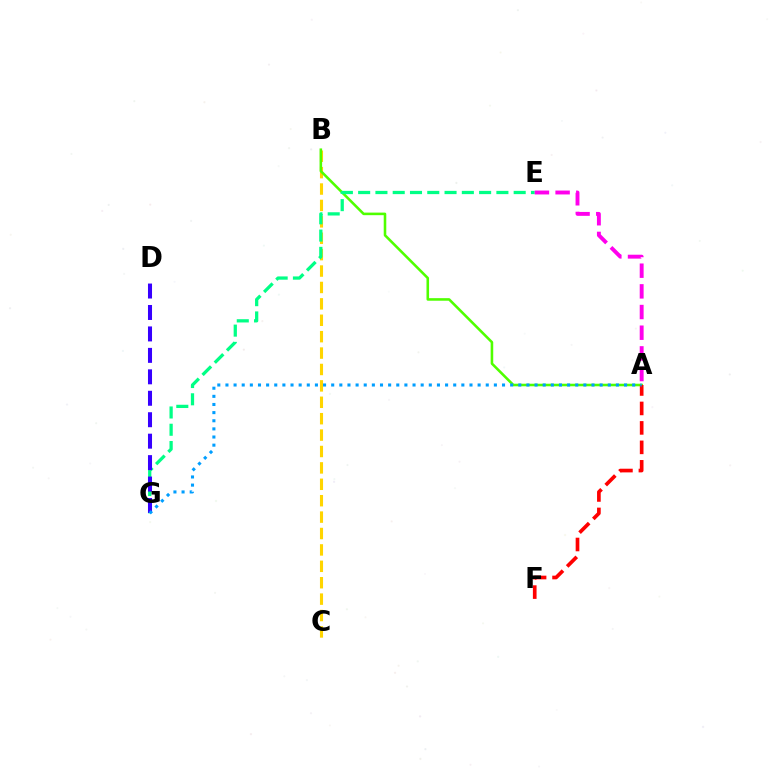{('B', 'C'): [{'color': '#ffd500', 'line_style': 'dashed', 'thickness': 2.23}], ('A', 'B'): [{'color': '#4fff00', 'line_style': 'solid', 'thickness': 1.85}], ('A', 'F'): [{'color': '#ff0000', 'line_style': 'dashed', 'thickness': 2.64}], ('E', 'G'): [{'color': '#00ff86', 'line_style': 'dashed', 'thickness': 2.35}], ('D', 'G'): [{'color': '#3700ff', 'line_style': 'dashed', 'thickness': 2.91}], ('A', 'E'): [{'color': '#ff00ed', 'line_style': 'dashed', 'thickness': 2.81}], ('A', 'G'): [{'color': '#009eff', 'line_style': 'dotted', 'thickness': 2.21}]}